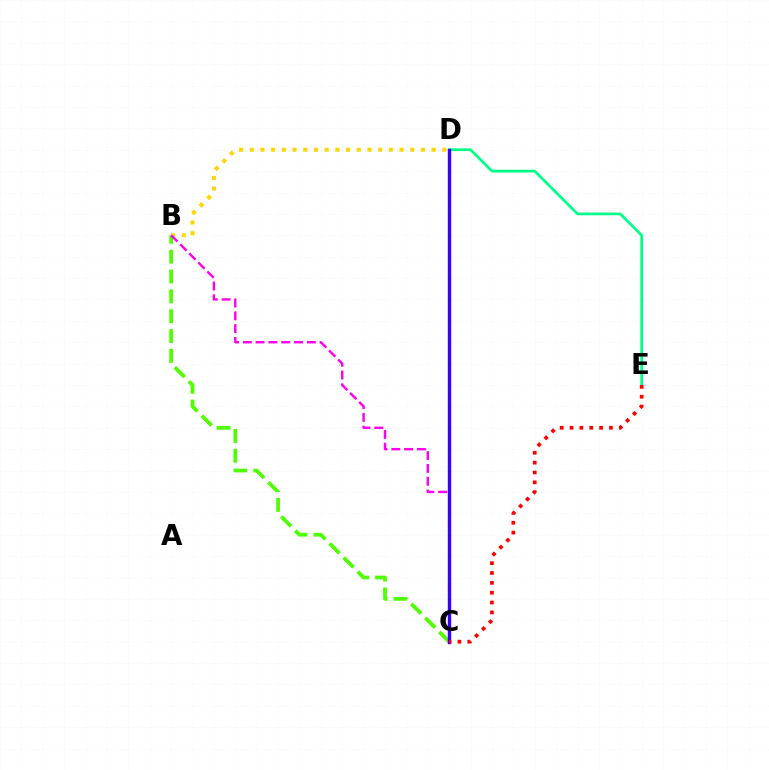{('B', 'C'): [{'color': '#4fff00', 'line_style': 'dashed', 'thickness': 2.7}, {'color': '#ff00ed', 'line_style': 'dashed', 'thickness': 1.74}], ('D', 'E'): [{'color': '#00ff86', 'line_style': 'solid', 'thickness': 1.95}], ('C', 'D'): [{'color': '#009eff', 'line_style': 'dotted', 'thickness': 1.98}, {'color': '#3700ff', 'line_style': 'solid', 'thickness': 2.43}], ('B', 'D'): [{'color': '#ffd500', 'line_style': 'dotted', 'thickness': 2.91}], ('C', 'E'): [{'color': '#ff0000', 'line_style': 'dotted', 'thickness': 2.68}]}